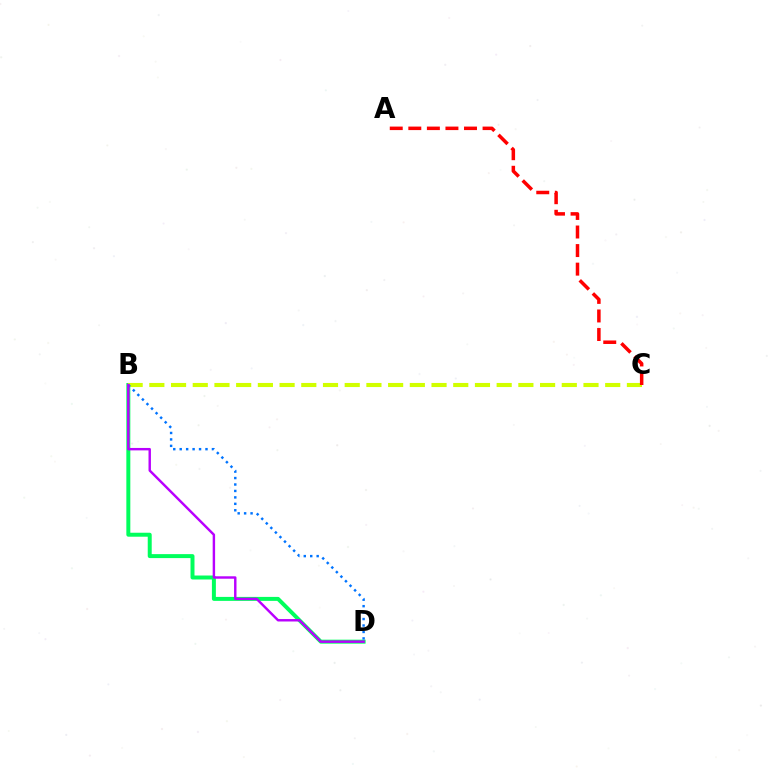{('B', 'D'): [{'color': '#00ff5c', 'line_style': 'solid', 'thickness': 2.86}, {'color': '#0074ff', 'line_style': 'dotted', 'thickness': 1.75}, {'color': '#b900ff', 'line_style': 'solid', 'thickness': 1.75}], ('B', 'C'): [{'color': '#d1ff00', 'line_style': 'dashed', 'thickness': 2.95}], ('A', 'C'): [{'color': '#ff0000', 'line_style': 'dashed', 'thickness': 2.52}]}